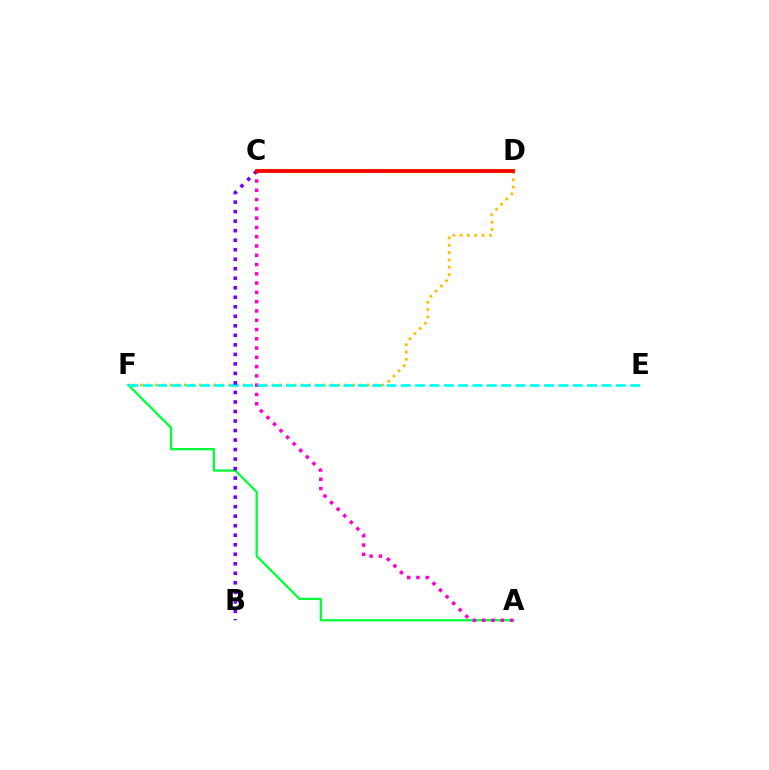{('D', 'F'): [{'color': '#ffbd00', 'line_style': 'dotted', 'thickness': 1.99}], ('A', 'F'): [{'color': '#00ff39', 'line_style': 'solid', 'thickness': 1.64}], ('A', 'C'): [{'color': '#ff00cf', 'line_style': 'dotted', 'thickness': 2.52}], ('C', 'D'): [{'color': '#84ff00', 'line_style': 'solid', 'thickness': 2.98}, {'color': '#004bff', 'line_style': 'dashed', 'thickness': 1.51}, {'color': '#ff0000', 'line_style': 'solid', 'thickness': 2.7}], ('E', 'F'): [{'color': '#00fff6', 'line_style': 'dashed', 'thickness': 1.95}], ('B', 'C'): [{'color': '#7200ff', 'line_style': 'dotted', 'thickness': 2.59}]}